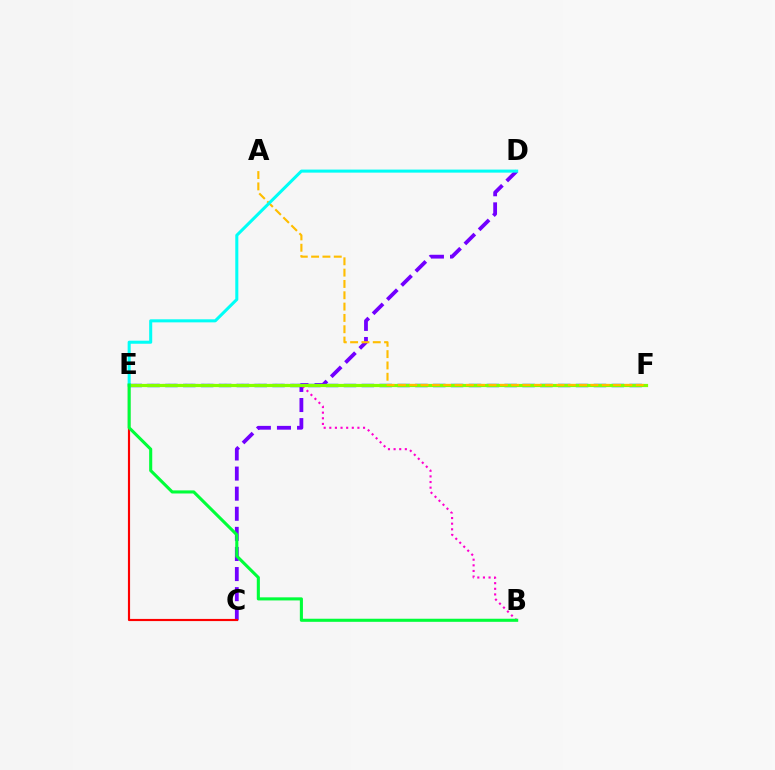{('C', 'D'): [{'color': '#7200ff', 'line_style': 'dashed', 'thickness': 2.73}], ('B', 'E'): [{'color': '#ff00cf', 'line_style': 'dotted', 'thickness': 1.53}, {'color': '#00ff39', 'line_style': 'solid', 'thickness': 2.22}], ('E', 'F'): [{'color': '#004bff', 'line_style': 'dashed', 'thickness': 2.43}, {'color': '#84ff00', 'line_style': 'solid', 'thickness': 2.3}], ('C', 'E'): [{'color': '#ff0000', 'line_style': 'solid', 'thickness': 1.55}], ('A', 'F'): [{'color': '#ffbd00', 'line_style': 'dashed', 'thickness': 1.54}], ('D', 'E'): [{'color': '#00fff6', 'line_style': 'solid', 'thickness': 2.2}]}